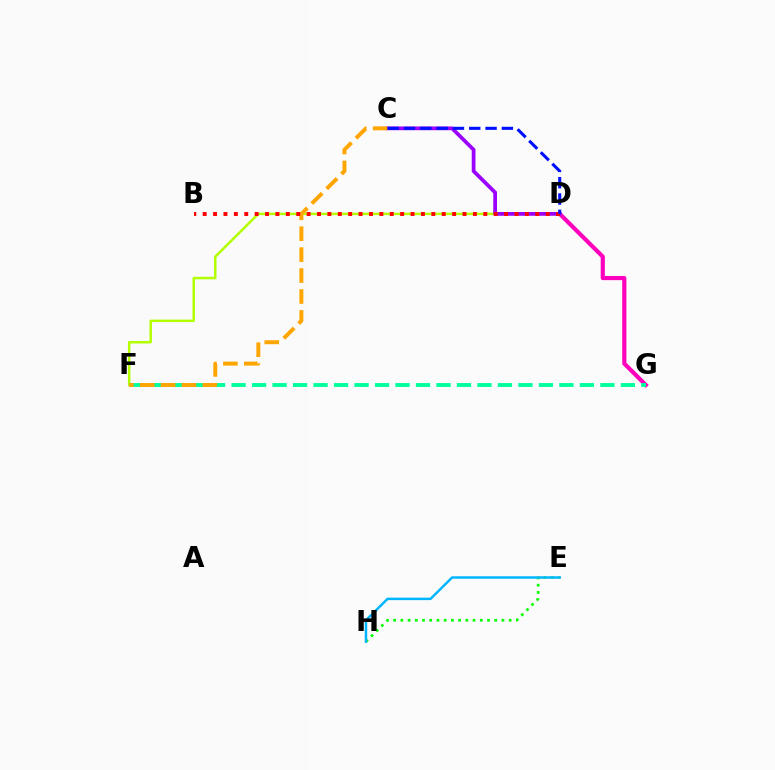{('E', 'H'): [{'color': '#08ff00', 'line_style': 'dotted', 'thickness': 1.96}, {'color': '#00b5ff', 'line_style': 'solid', 'thickness': 1.78}], ('D', 'G'): [{'color': '#ff00bd', 'line_style': 'solid', 'thickness': 2.99}], ('D', 'F'): [{'color': '#b3ff00', 'line_style': 'solid', 'thickness': 1.78}], ('C', 'D'): [{'color': '#9b00ff', 'line_style': 'solid', 'thickness': 2.69}, {'color': '#0010ff', 'line_style': 'dashed', 'thickness': 2.22}], ('F', 'G'): [{'color': '#00ff9d', 'line_style': 'dashed', 'thickness': 2.78}], ('C', 'F'): [{'color': '#ffa500', 'line_style': 'dashed', 'thickness': 2.84}], ('B', 'D'): [{'color': '#ff0000', 'line_style': 'dotted', 'thickness': 2.82}]}